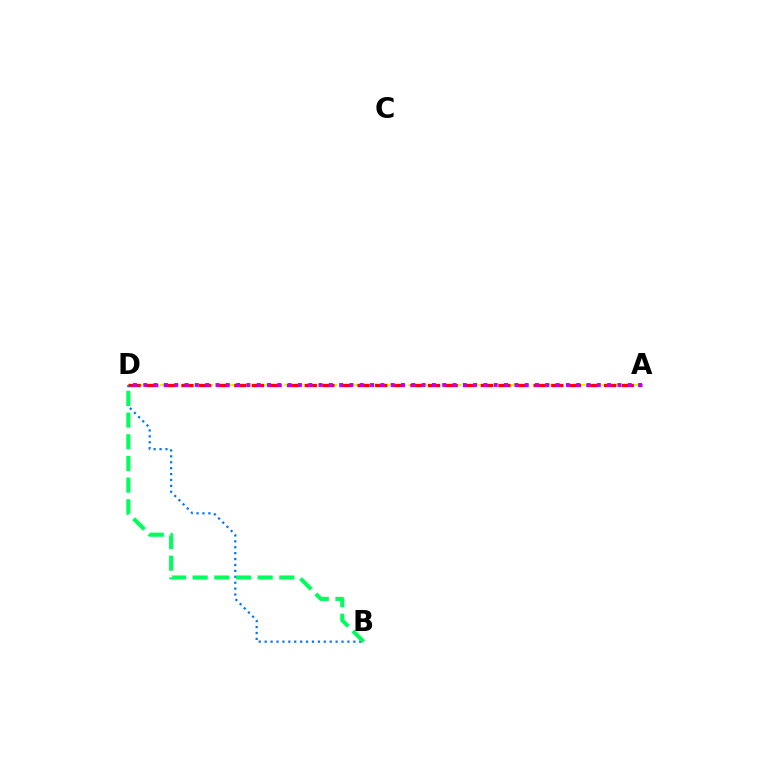{('A', 'D'): [{'color': '#d1ff00', 'line_style': 'dashed', 'thickness': 1.53}, {'color': '#ff0000', 'line_style': 'dashed', 'thickness': 2.39}, {'color': '#b900ff', 'line_style': 'dotted', 'thickness': 2.8}], ('B', 'D'): [{'color': '#0074ff', 'line_style': 'dotted', 'thickness': 1.61}, {'color': '#00ff5c', 'line_style': 'dashed', 'thickness': 2.94}]}